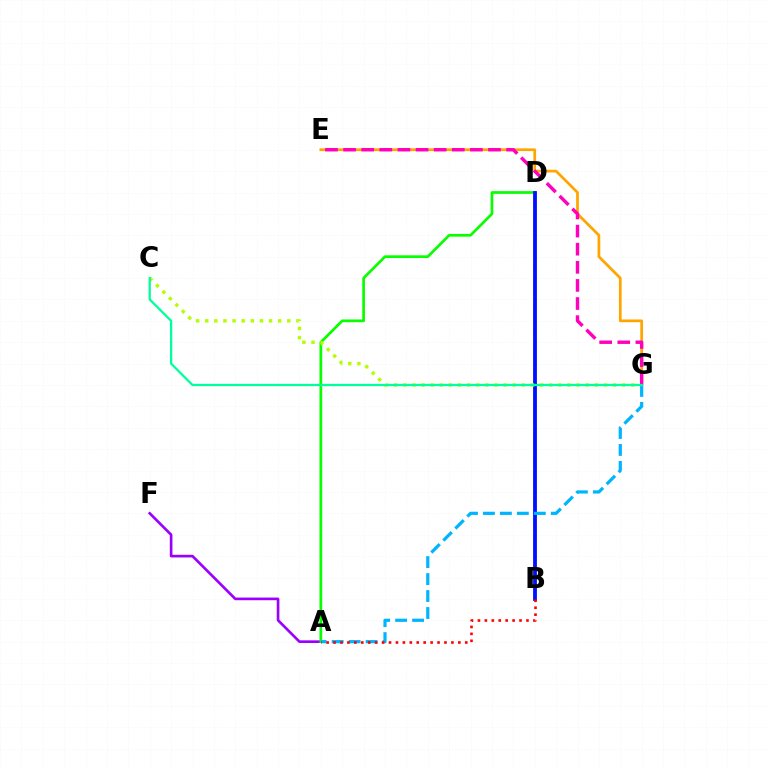{('A', 'F'): [{'color': '#9b00ff', 'line_style': 'solid', 'thickness': 1.91}], ('E', 'G'): [{'color': '#ffa500', 'line_style': 'solid', 'thickness': 1.97}, {'color': '#ff00bd', 'line_style': 'dashed', 'thickness': 2.46}], ('A', 'D'): [{'color': '#08ff00', 'line_style': 'solid', 'thickness': 1.95}], ('B', 'D'): [{'color': '#0010ff', 'line_style': 'solid', 'thickness': 2.74}], ('C', 'G'): [{'color': '#b3ff00', 'line_style': 'dotted', 'thickness': 2.48}, {'color': '#00ff9d', 'line_style': 'solid', 'thickness': 1.64}], ('A', 'G'): [{'color': '#00b5ff', 'line_style': 'dashed', 'thickness': 2.31}], ('A', 'B'): [{'color': '#ff0000', 'line_style': 'dotted', 'thickness': 1.88}]}